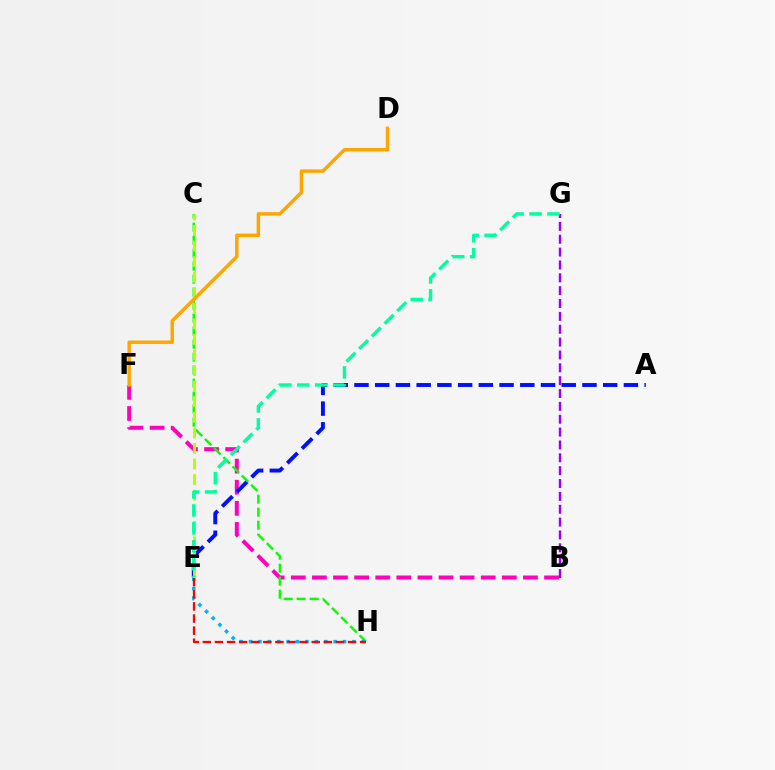{('B', 'F'): [{'color': '#ff00bd', 'line_style': 'dashed', 'thickness': 2.87}], ('A', 'E'): [{'color': '#0010ff', 'line_style': 'dashed', 'thickness': 2.82}], ('B', 'G'): [{'color': '#9b00ff', 'line_style': 'dashed', 'thickness': 1.75}], ('C', 'H'): [{'color': '#08ff00', 'line_style': 'dashed', 'thickness': 1.77}], ('E', 'H'): [{'color': '#00b5ff', 'line_style': 'dotted', 'thickness': 2.55}, {'color': '#ff0000', 'line_style': 'dashed', 'thickness': 1.64}], ('C', 'E'): [{'color': '#b3ff00', 'line_style': 'dashed', 'thickness': 2.12}], ('E', 'G'): [{'color': '#00ff9d', 'line_style': 'dashed', 'thickness': 2.44}], ('D', 'F'): [{'color': '#ffa500', 'line_style': 'solid', 'thickness': 2.46}]}